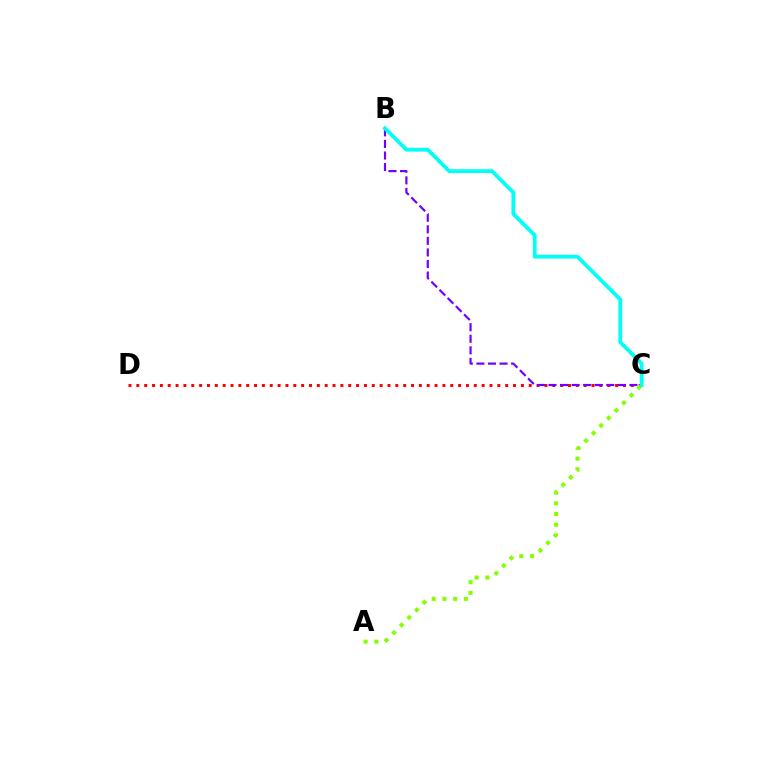{('C', 'D'): [{'color': '#ff0000', 'line_style': 'dotted', 'thickness': 2.13}], ('A', 'C'): [{'color': '#84ff00', 'line_style': 'dotted', 'thickness': 2.91}], ('B', 'C'): [{'color': '#7200ff', 'line_style': 'dashed', 'thickness': 1.57}, {'color': '#00fff6', 'line_style': 'solid', 'thickness': 2.73}]}